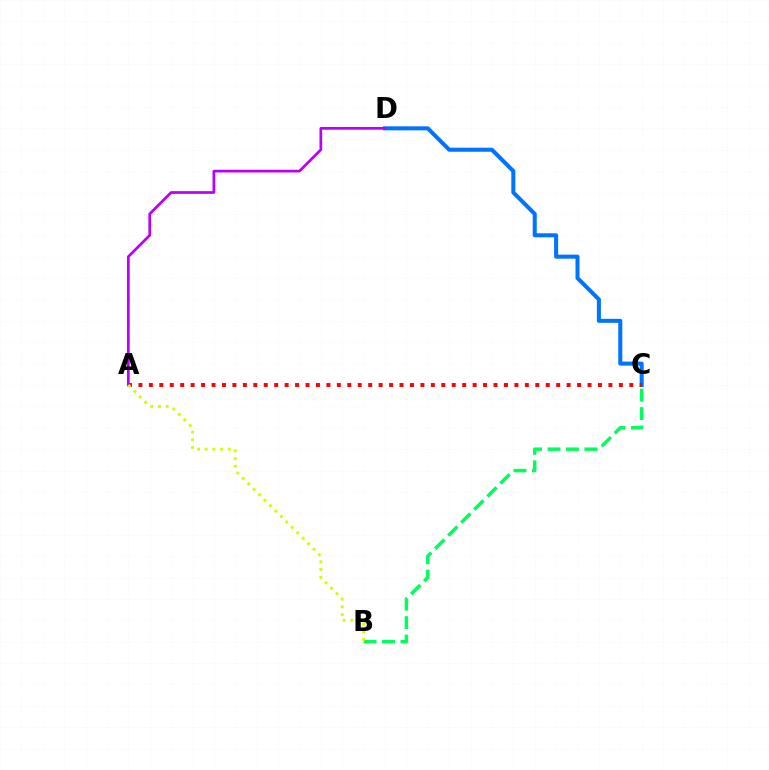{('C', 'D'): [{'color': '#0074ff', 'line_style': 'solid', 'thickness': 2.9}], ('B', 'C'): [{'color': '#00ff5c', 'line_style': 'dashed', 'thickness': 2.51}], ('A', 'C'): [{'color': '#ff0000', 'line_style': 'dotted', 'thickness': 2.84}], ('A', 'D'): [{'color': '#b900ff', 'line_style': 'solid', 'thickness': 1.96}], ('A', 'B'): [{'color': '#d1ff00', 'line_style': 'dotted', 'thickness': 2.09}]}